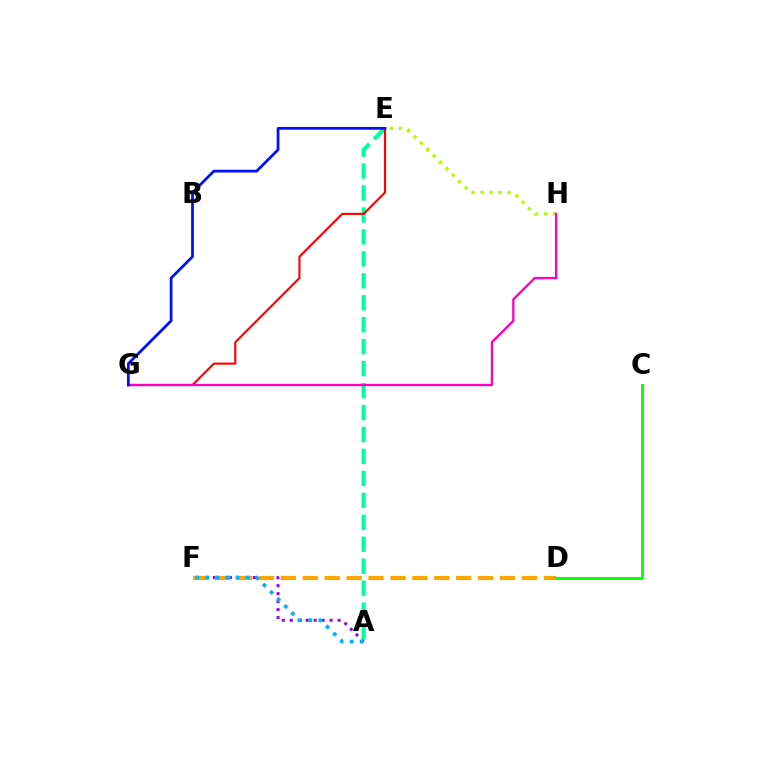{('A', 'F'): [{'color': '#9b00ff', 'line_style': 'dotted', 'thickness': 2.17}, {'color': '#00b5ff', 'line_style': 'dotted', 'thickness': 2.73}], ('A', 'E'): [{'color': '#00ff9d', 'line_style': 'dashed', 'thickness': 2.98}], ('E', 'G'): [{'color': '#ff0000', 'line_style': 'solid', 'thickness': 1.52}, {'color': '#0010ff', 'line_style': 'solid', 'thickness': 1.99}], ('D', 'F'): [{'color': '#ffa500', 'line_style': 'dashed', 'thickness': 2.98}], ('E', 'H'): [{'color': '#b3ff00', 'line_style': 'dotted', 'thickness': 2.45}], ('G', 'H'): [{'color': '#ff00bd', 'line_style': 'solid', 'thickness': 1.68}], ('C', 'D'): [{'color': '#08ff00', 'line_style': 'solid', 'thickness': 2.07}]}